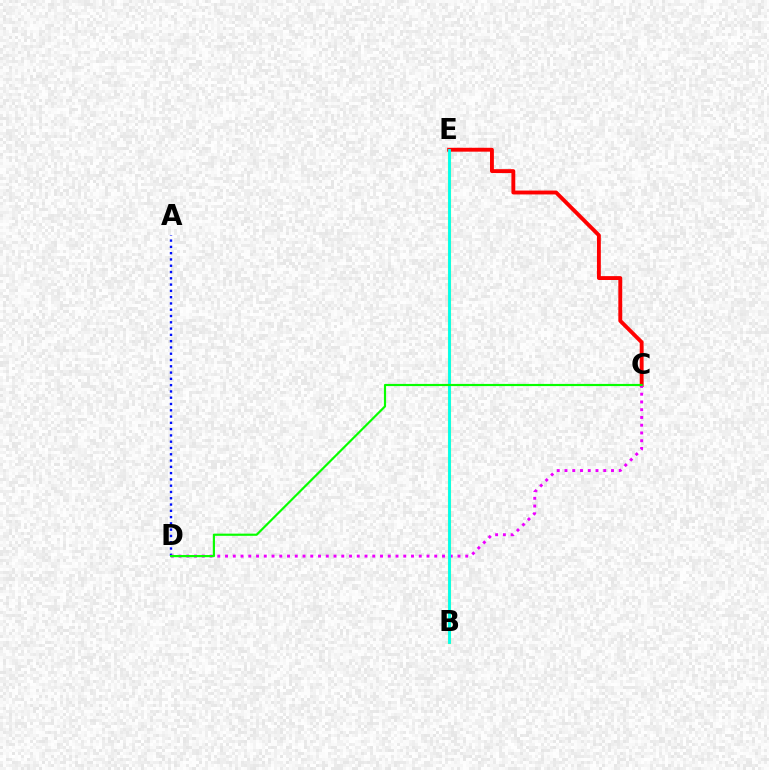{('A', 'D'): [{'color': '#0010ff', 'line_style': 'dotted', 'thickness': 1.71}], ('B', 'E'): [{'color': '#fcf500', 'line_style': 'solid', 'thickness': 2.27}, {'color': '#00fff6', 'line_style': 'solid', 'thickness': 2.05}], ('C', 'E'): [{'color': '#ff0000', 'line_style': 'solid', 'thickness': 2.79}], ('C', 'D'): [{'color': '#ee00ff', 'line_style': 'dotted', 'thickness': 2.11}, {'color': '#08ff00', 'line_style': 'solid', 'thickness': 1.57}]}